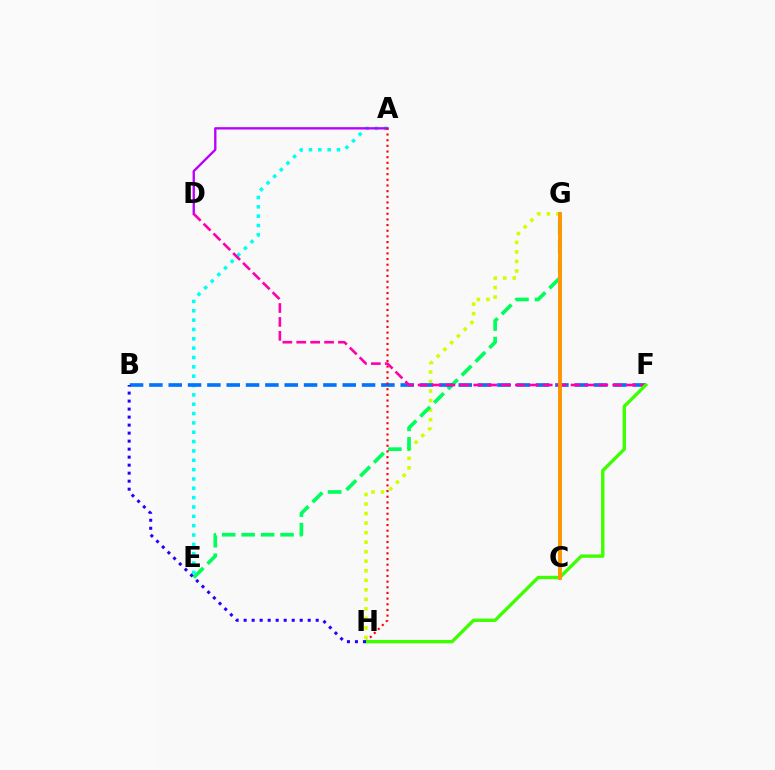{('G', 'H'): [{'color': '#d1ff00', 'line_style': 'dotted', 'thickness': 2.59}], ('A', 'E'): [{'color': '#00fff6', 'line_style': 'dotted', 'thickness': 2.54}], ('E', 'G'): [{'color': '#00ff5c', 'line_style': 'dashed', 'thickness': 2.64}], ('B', 'F'): [{'color': '#0074ff', 'line_style': 'dashed', 'thickness': 2.63}], ('A', 'D'): [{'color': '#b900ff', 'line_style': 'solid', 'thickness': 1.69}], ('A', 'H'): [{'color': '#ff0000', 'line_style': 'dotted', 'thickness': 1.54}], ('D', 'F'): [{'color': '#ff00ac', 'line_style': 'dashed', 'thickness': 1.89}], ('F', 'H'): [{'color': '#3dff00', 'line_style': 'solid', 'thickness': 2.41}], ('B', 'H'): [{'color': '#2500ff', 'line_style': 'dotted', 'thickness': 2.18}], ('C', 'G'): [{'color': '#ff9400', 'line_style': 'solid', 'thickness': 2.79}]}